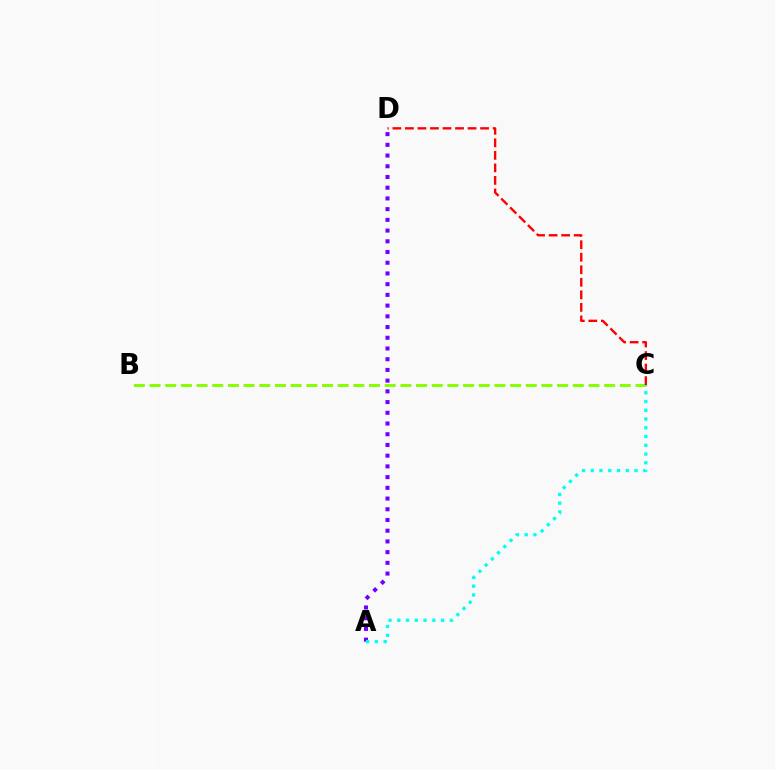{('B', 'C'): [{'color': '#84ff00', 'line_style': 'dashed', 'thickness': 2.13}], ('A', 'D'): [{'color': '#7200ff', 'line_style': 'dotted', 'thickness': 2.91}], ('C', 'D'): [{'color': '#ff0000', 'line_style': 'dashed', 'thickness': 1.7}], ('A', 'C'): [{'color': '#00fff6', 'line_style': 'dotted', 'thickness': 2.38}]}